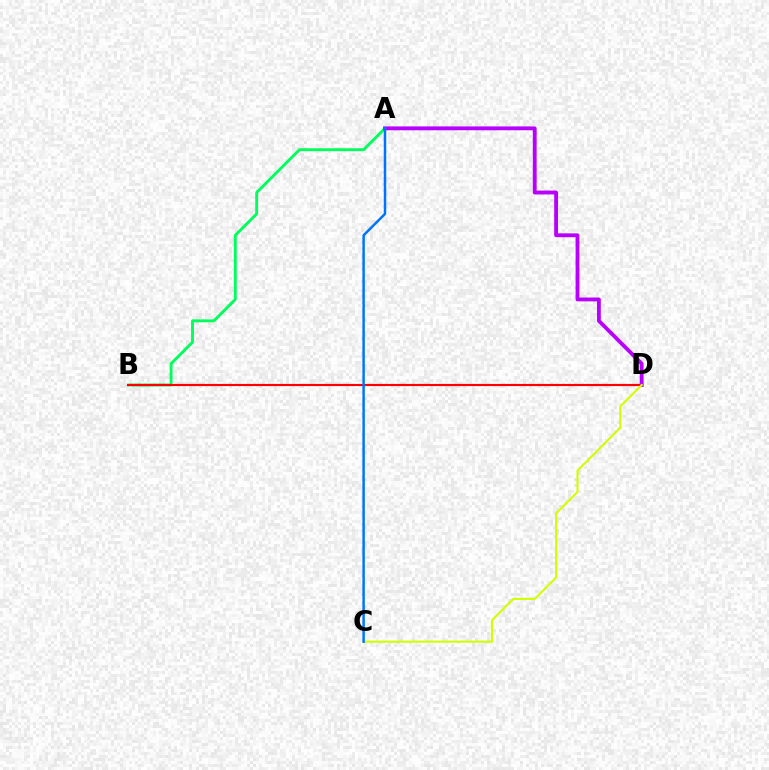{('A', 'B'): [{'color': '#00ff5c', 'line_style': 'solid', 'thickness': 2.08}], ('B', 'D'): [{'color': '#ff0000', 'line_style': 'solid', 'thickness': 1.54}], ('A', 'D'): [{'color': '#b900ff', 'line_style': 'solid', 'thickness': 2.77}], ('C', 'D'): [{'color': '#d1ff00', 'line_style': 'solid', 'thickness': 1.51}], ('A', 'C'): [{'color': '#0074ff', 'line_style': 'solid', 'thickness': 1.79}]}